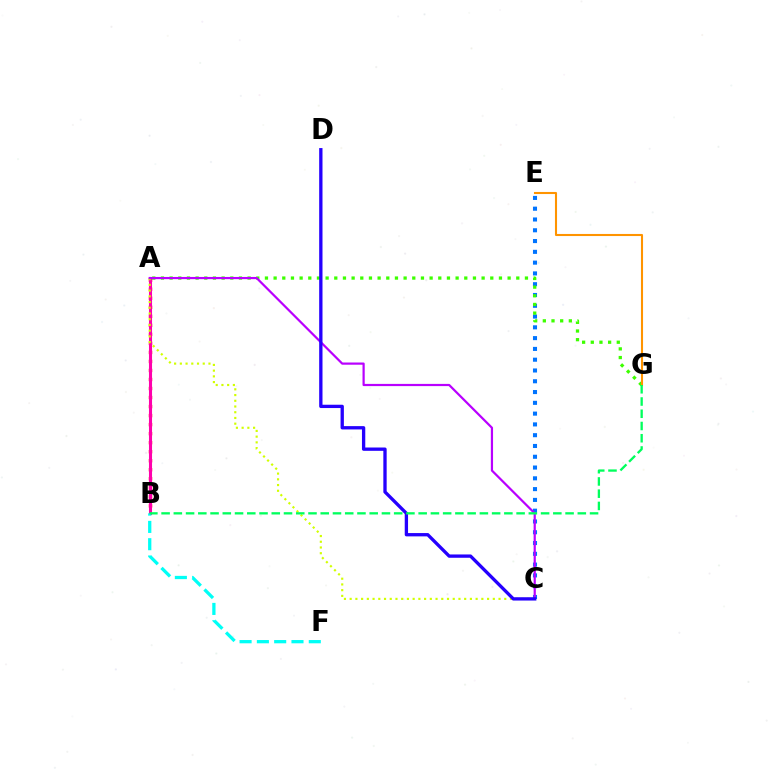{('C', 'E'): [{'color': '#0074ff', 'line_style': 'dotted', 'thickness': 2.93}], ('A', 'B'): [{'color': '#ff0000', 'line_style': 'dotted', 'thickness': 2.45}, {'color': '#ff00ac', 'line_style': 'solid', 'thickness': 2.21}], ('A', 'G'): [{'color': '#3dff00', 'line_style': 'dotted', 'thickness': 2.35}], ('A', 'C'): [{'color': '#d1ff00', 'line_style': 'dotted', 'thickness': 1.56}, {'color': '#b900ff', 'line_style': 'solid', 'thickness': 1.59}], ('B', 'F'): [{'color': '#00fff6', 'line_style': 'dashed', 'thickness': 2.35}], ('E', 'G'): [{'color': '#ff9400', 'line_style': 'solid', 'thickness': 1.5}], ('C', 'D'): [{'color': '#2500ff', 'line_style': 'solid', 'thickness': 2.39}], ('B', 'G'): [{'color': '#00ff5c', 'line_style': 'dashed', 'thickness': 1.66}]}